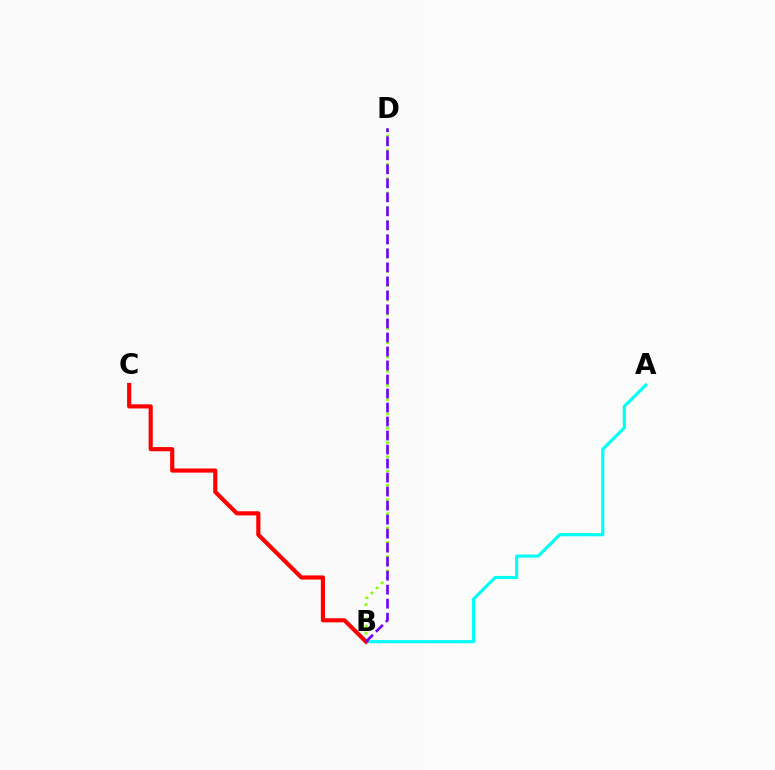{('A', 'B'): [{'color': '#00fff6', 'line_style': 'solid', 'thickness': 2.26}], ('B', 'D'): [{'color': '#84ff00', 'line_style': 'dotted', 'thickness': 1.94}, {'color': '#7200ff', 'line_style': 'dashed', 'thickness': 1.9}], ('B', 'C'): [{'color': '#ff0000', 'line_style': 'solid', 'thickness': 2.98}]}